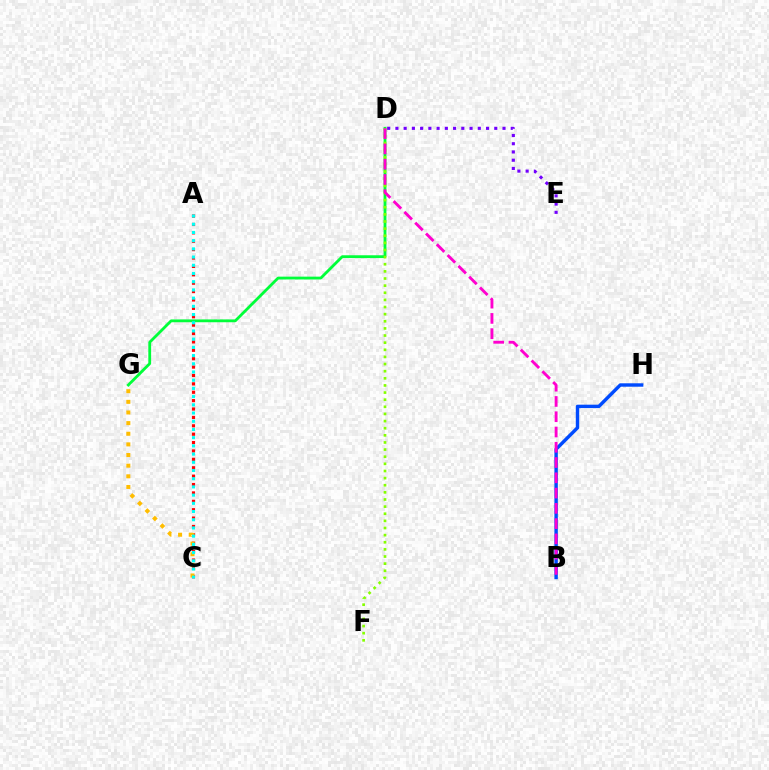{('A', 'C'): [{'color': '#ff0000', 'line_style': 'dotted', 'thickness': 2.28}, {'color': '#00fff6', 'line_style': 'dotted', 'thickness': 2.23}], ('B', 'H'): [{'color': '#004bff', 'line_style': 'solid', 'thickness': 2.46}], ('D', 'G'): [{'color': '#00ff39', 'line_style': 'solid', 'thickness': 2.03}], ('D', 'F'): [{'color': '#84ff00', 'line_style': 'dotted', 'thickness': 1.94}], ('D', 'E'): [{'color': '#7200ff', 'line_style': 'dotted', 'thickness': 2.24}], ('B', 'D'): [{'color': '#ff00cf', 'line_style': 'dashed', 'thickness': 2.07}], ('C', 'G'): [{'color': '#ffbd00', 'line_style': 'dotted', 'thickness': 2.89}]}